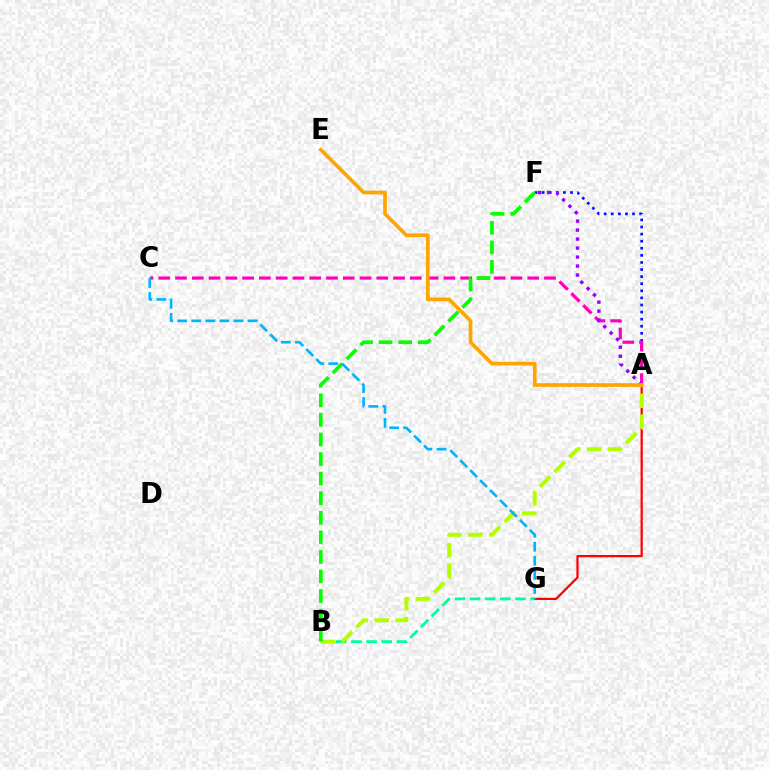{('A', 'F'): [{'color': '#0010ff', 'line_style': 'dotted', 'thickness': 1.93}, {'color': '#9b00ff', 'line_style': 'dotted', 'thickness': 2.44}], ('A', 'G'): [{'color': '#ff0000', 'line_style': 'solid', 'thickness': 1.61}], ('A', 'C'): [{'color': '#ff00bd', 'line_style': 'dashed', 'thickness': 2.28}], ('B', 'G'): [{'color': '#00ff9d', 'line_style': 'dashed', 'thickness': 2.06}], ('A', 'B'): [{'color': '#b3ff00', 'line_style': 'dashed', 'thickness': 2.83}], ('B', 'F'): [{'color': '#08ff00', 'line_style': 'dashed', 'thickness': 2.66}], ('A', 'E'): [{'color': '#ffa500', 'line_style': 'solid', 'thickness': 2.66}], ('C', 'G'): [{'color': '#00b5ff', 'line_style': 'dashed', 'thickness': 1.91}]}